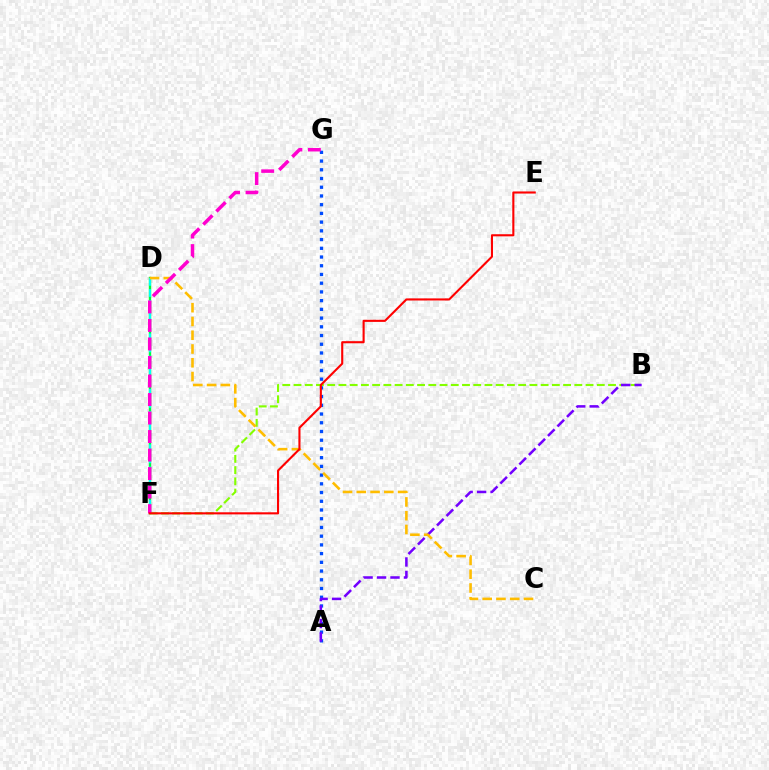{('D', 'F'): [{'color': '#00ff39', 'line_style': 'solid', 'thickness': 1.73}, {'color': '#00fff6', 'line_style': 'dashed', 'thickness': 1.51}], ('B', 'F'): [{'color': '#84ff00', 'line_style': 'dashed', 'thickness': 1.53}], ('A', 'G'): [{'color': '#004bff', 'line_style': 'dotted', 'thickness': 2.37}], ('A', 'B'): [{'color': '#7200ff', 'line_style': 'dashed', 'thickness': 1.83}], ('C', 'D'): [{'color': '#ffbd00', 'line_style': 'dashed', 'thickness': 1.87}], ('F', 'G'): [{'color': '#ff00cf', 'line_style': 'dashed', 'thickness': 2.52}], ('E', 'F'): [{'color': '#ff0000', 'line_style': 'solid', 'thickness': 1.52}]}